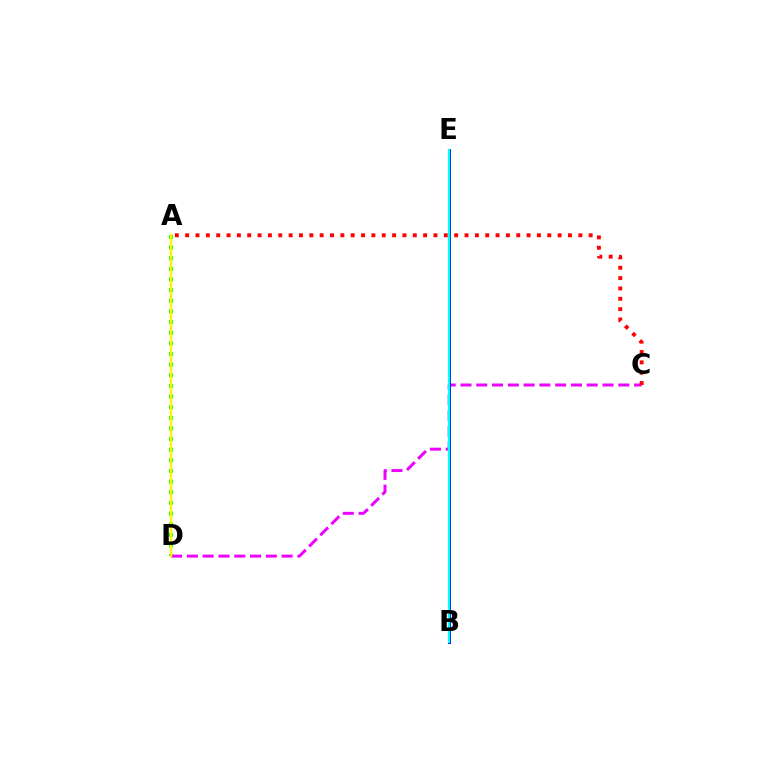{('A', 'D'): [{'color': '#08ff00', 'line_style': 'dotted', 'thickness': 2.89}, {'color': '#fcf500', 'line_style': 'solid', 'thickness': 1.67}], ('C', 'D'): [{'color': '#ee00ff', 'line_style': 'dashed', 'thickness': 2.14}], ('A', 'C'): [{'color': '#ff0000', 'line_style': 'dotted', 'thickness': 2.81}], ('B', 'E'): [{'color': '#0010ff', 'line_style': 'solid', 'thickness': 2.11}, {'color': '#00fff6', 'line_style': 'solid', 'thickness': 1.61}]}